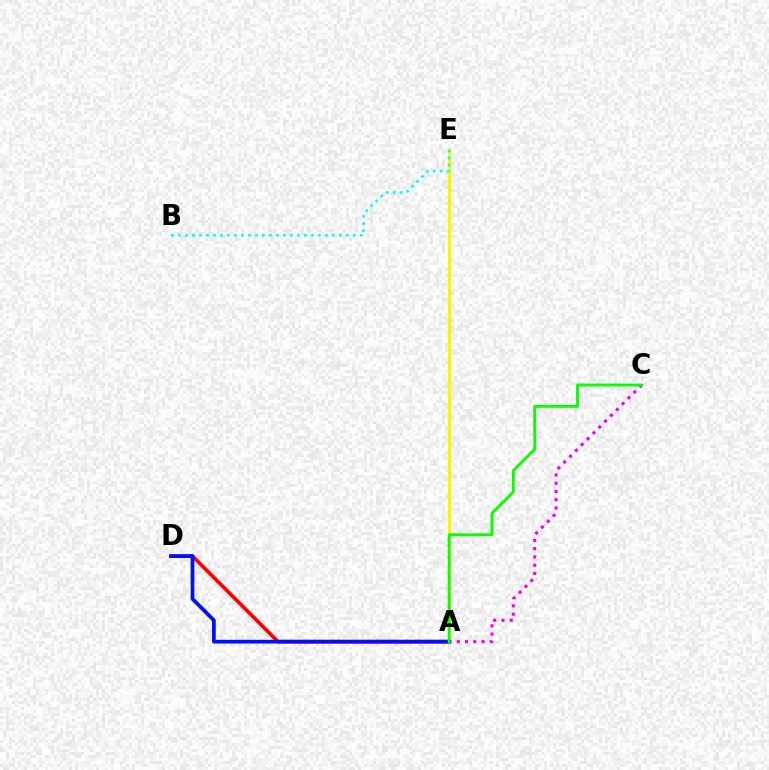{('A', 'D'): [{'color': '#ff0000', 'line_style': 'solid', 'thickness': 2.64}, {'color': '#0010ff', 'line_style': 'solid', 'thickness': 2.67}], ('A', 'E'): [{'color': '#fcf500', 'line_style': 'solid', 'thickness': 2.21}], ('A', 'C'): [{'color': '#ee00ff', 'line_style': 'dotted', 'thickness': 2.24}, {'color': '#08ff00', 'line_style': 'solid', 'thickness': 2.04}], ('B', 'E'): [{'color': '#00fff6', 'line_style': 'dotted', 'thickness': 1.9}]}